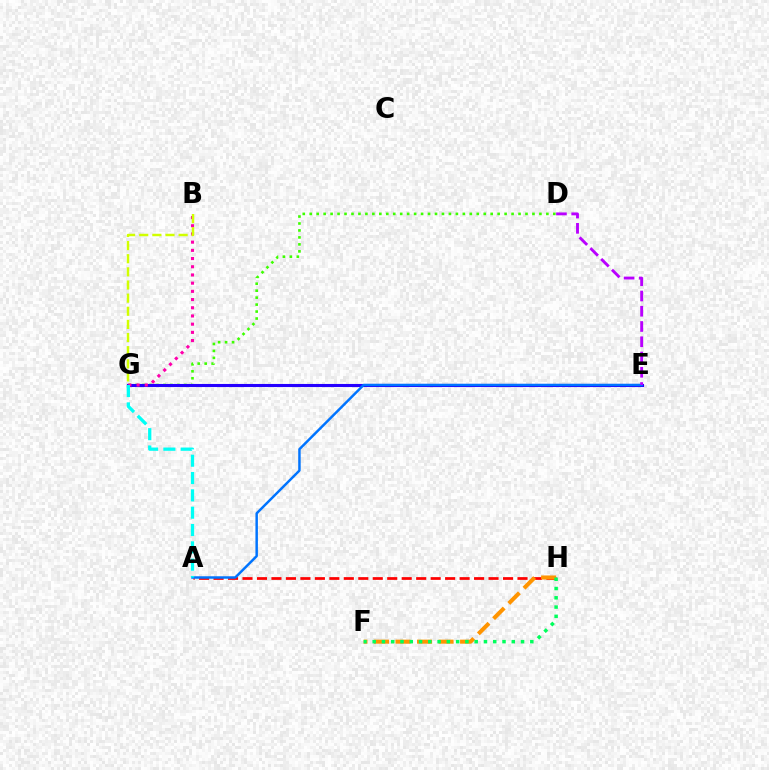{('D', 'G'): [{'color': '#3dff00', 'line_style': 'dotted', 'thickness': 1.89}], ('A', 'H'): [{'color': '#ff0000', 'line_style': 'dashed', 'thickness': 1.97}], ('E', 'G'): [{'color': '#2500ff', 'line_style': 'solid', 'thickness': 2.22}], ('A', 'E'): [{'color': '#0074ff', 'line_style': 'solid', 'thickness': 1.78}], ('B', 'G'): [{'color': '#ff00ac', 'line_style': 'dotted', 'thickness': 2.23}, {'color': '#d1ff00', 'line_style': 'dashed', 'thickness': 1.79}], ('F', 'H'): [{'color': '#ff9400', 'line_style': 'dashed', 'thickness': 2.92}, {'color': '#00ff5c', 'line_style': 'dotted', 'thickness': 2.52}], ('D', 'E'): [{'color': '#b900ff', 'line_style': 'dashed', 'thickness': 2.07}], ('A', 'G'): [{'color': '#00fff6', 'line_style': 'dashed', 'thickness': 2.35}]}